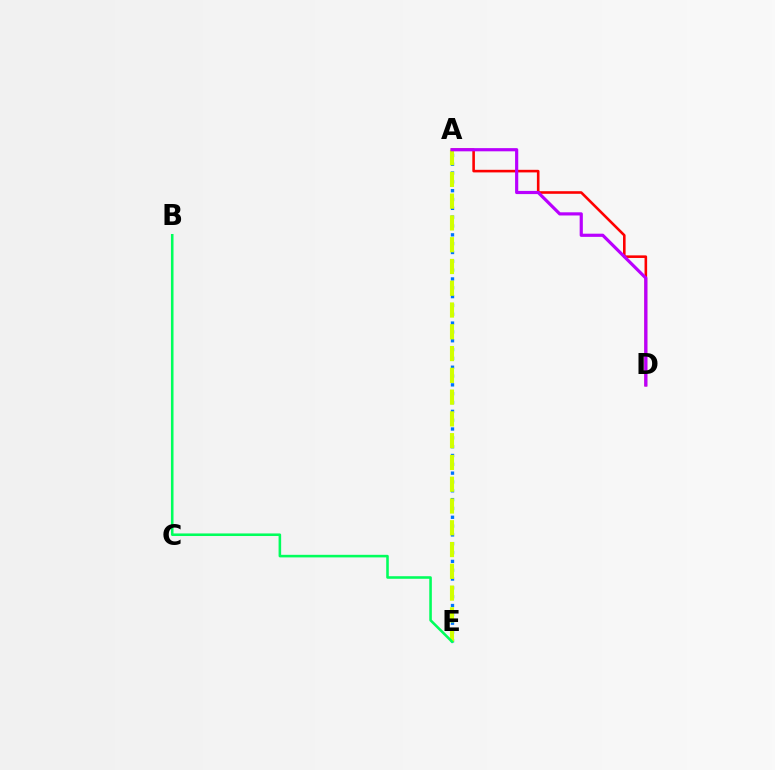{('A', 'D'): [{'color': '#ff0000', 'line_style': 'solid', 'thickness': 1.87}, {'color': '#b900ff', 'line_style': 'solid', 'thickness': 2.29}], ('A', 'E'): [{'color': '#0074ff', 'line_style': 'dotted', 'thickness': 2.4}, {'color': '#d1ff00', 'line_style': 'dashed', 'thickness': 2.96}], ('B', 'E'): [{'color': '#00ff5c', 'line_style': 'solid', 'thickness': 1.85}]}